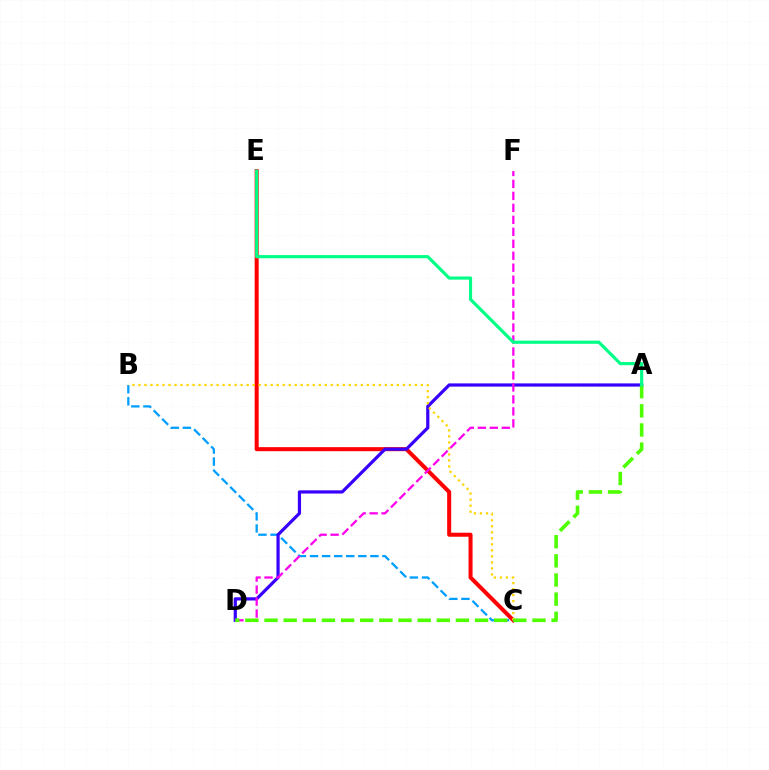{('C', 'E'): [{'color': '#ff0000', 'line_style': 'solid', 'thickness': 2.9}], ('B', 'C'): [{'color': '#009eff', 'line_style': 'dashed', 'thickness': 1.64}, {'color': '#ffd500', 'line_style': 'dotted', 'thickness': 1.63}], ('A', 'D'): [{'color': '#3700ff', 'line_style': 'solid', 'thickness': 2.31}, {'color': '#4fff00', 'line_style': 'dashed', 'thickness': 2.6}], ('D', 'F'): [{'color': '#ff00ed', 'line_style': 'dashed', 'thickness': 1.63}], ('A', 'E'): [{'color': '#00ff86', 'line_style': 'solid', 'thickness': 2.26}]}